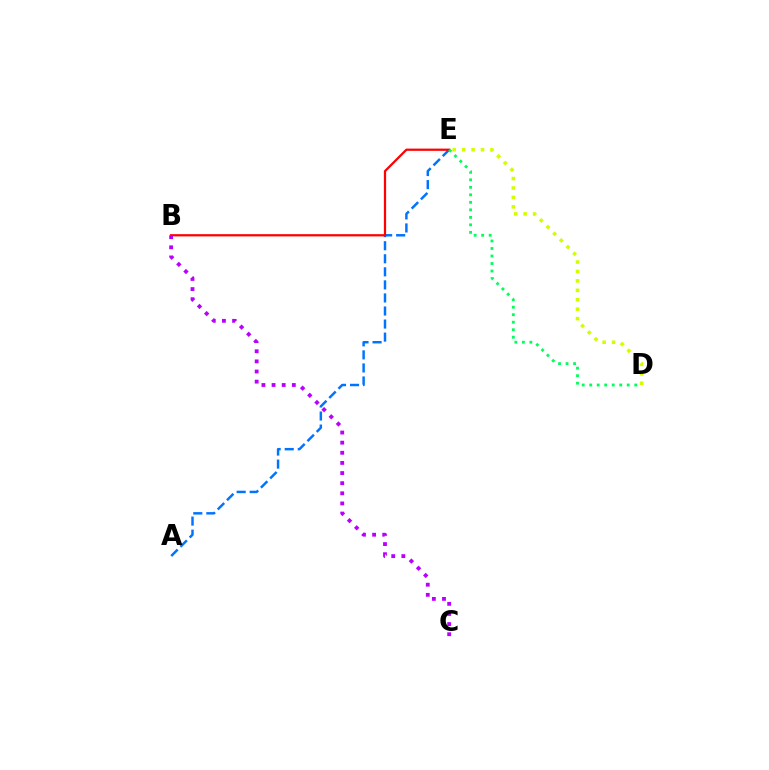{('A', 'E'): [{'color': '#0074ff', 'line_style': 'dashed', 'thickness': 1.77}], ('B', 'E'): [{'color': '#ff0000', 'line_style': 'solid', 'thickness': 1.62}], ('D', 'E'): [{'color': '#d1ff00', 'line_style': 'dotted', 'thickness': 2.56}, {'color': '#00ff5c', 'line_style': 'dotted', 'thickness': 2.04}], ('B', 'C'): [{'color': '#b900ff', 'line_style': 'dotted', 'thickness': 2.75}]}